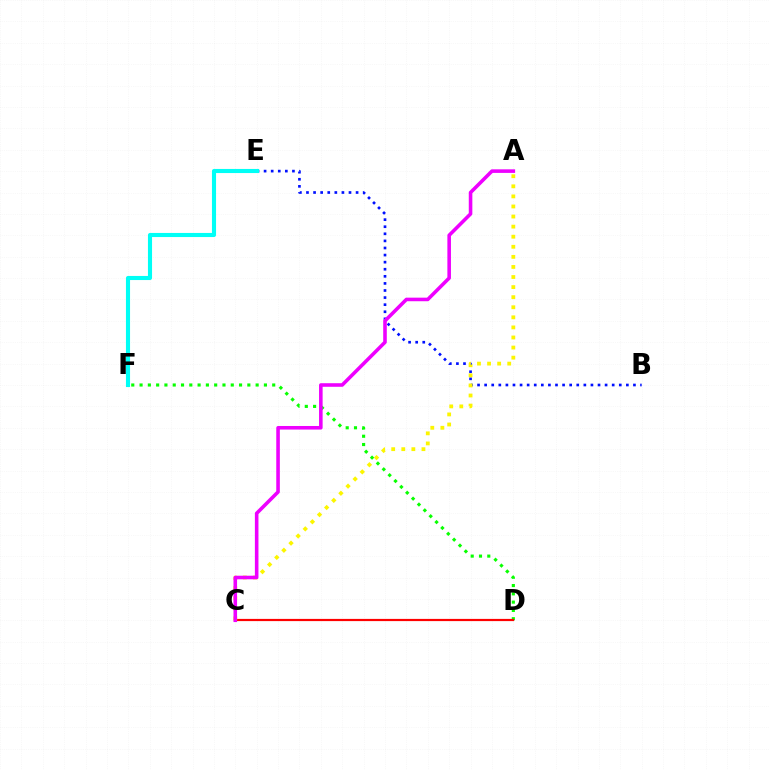{('B', 'E'): [{'color': '#0010ff', 'line_style': 'dotted', 'thickness': 1.93}], ('E', 'F'): [{'color': '#00fff6', 'line_style': 'solid', 'thickness': 2.95}], ('D', 'F'): [{'color': '#08ff00', 'line_style': 'dotted', 'thickness': 2.25}], ('C', 'D'): [{'color': '#ff0000', 'line_style': 'solid', 'thickness': 1.59}], ('A', 'C'): [{'color': '#fcf500', 'line_style': 'dotted', 'thickness': 2.74}, {'color': '#ee00ff', 'line_style': 'solid', 'thickness': 2.58}]}